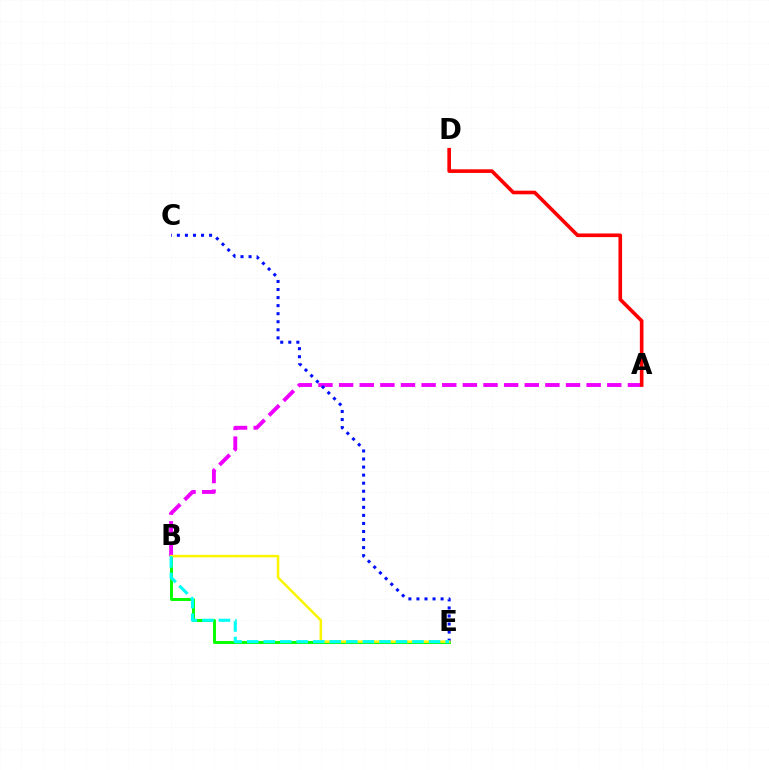{('A', 'B'): [{'color': '#ee00ff', 'line_style': 'dashed', 'thickness': 2.8}], ('B', 'E'): [{'color': '#08ff00', 'line_style': 'solid', 'thickness': 2.12}, {'color': '#fcf500', 'line_style': 'solid', 'thickness': 1.83}, {'color': '#00fff6', 'line_style': 'dashed', 'thickness': 2.25}], ('C', 'E'): [{'color': '#0010ff', 'line_style': 'dotted', 'thickness': 2.19}], ('A', 'D'): [{'color': '#ff0000', 'line_style': 'solid', 'thickness': 2.61}]}